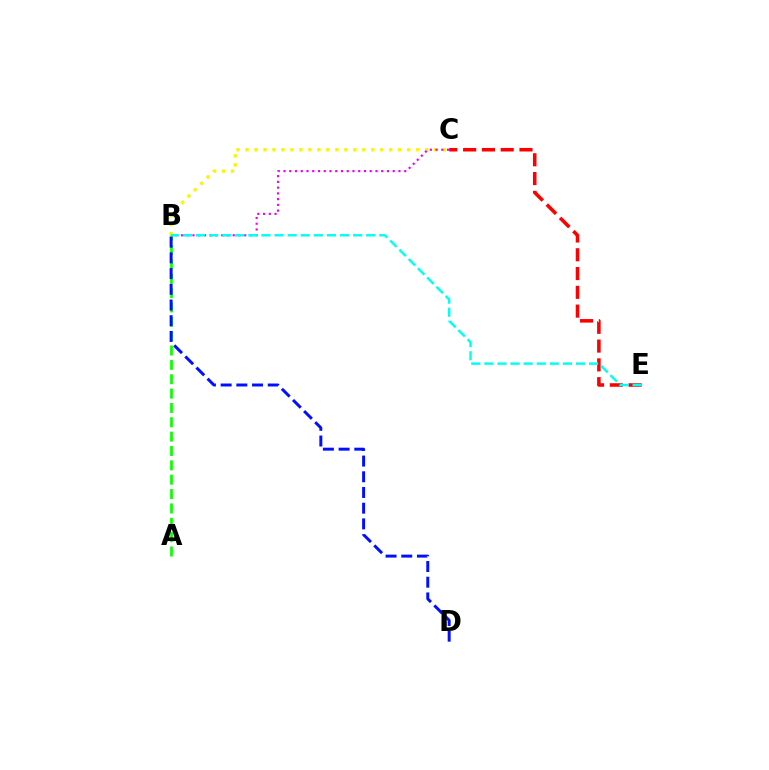{('B', 'C'): [{'color': '#fcf500', 'line_style': 'dotted', 'thickness': 2.44}, {'color': '#ee00ff', 'line_style': 'dotted', 'thickness': 1.56}], ('A', 'B'): [{'color': '#08ff00', 'line_style': 'dashed', 'thickness': 1.95}], ('B', 'D'): [{'color': '#0010ff', 'line_style': 'dashed', 'thickness': 2.13}], ('C', 'E'): [{'color': '#ff0000', 'line_style': 'dashed', 'thickness': 2.55}], ('B', 'E'): [{'color': '#00fff6', 'line_style': 'dashed', 'thickness': 1.78}]}